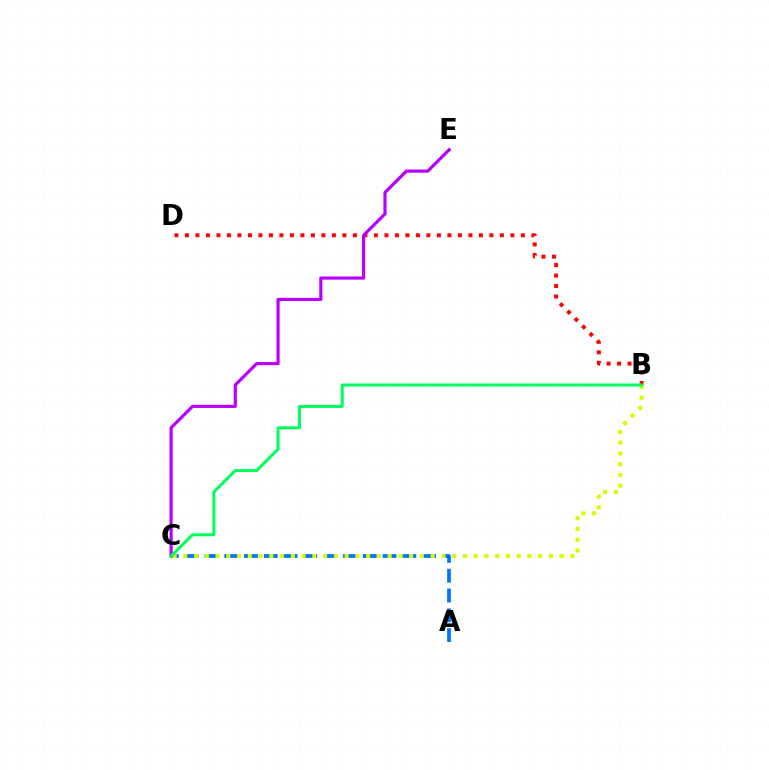{('A', 'C'): [{'color': '#0074ff', 'line_style': 'dashed', 'thickness': 2.69}], ('B', 'D'): [{'color': '#ff0000', 'line_style': 'dotted', 'thickness': 2.85}], ('B', 'C'): [{'color': '#d1ff00', 'line_style': 'dotted', 'thickness': 2.92}, {'color': '#00ff5c', 'line_style': 'solid', 'thickness': 2.16}], ('C', 'E'): [{'color': '#b900ff', 'line_style': 'solid', 'thickness': 2.29}]}